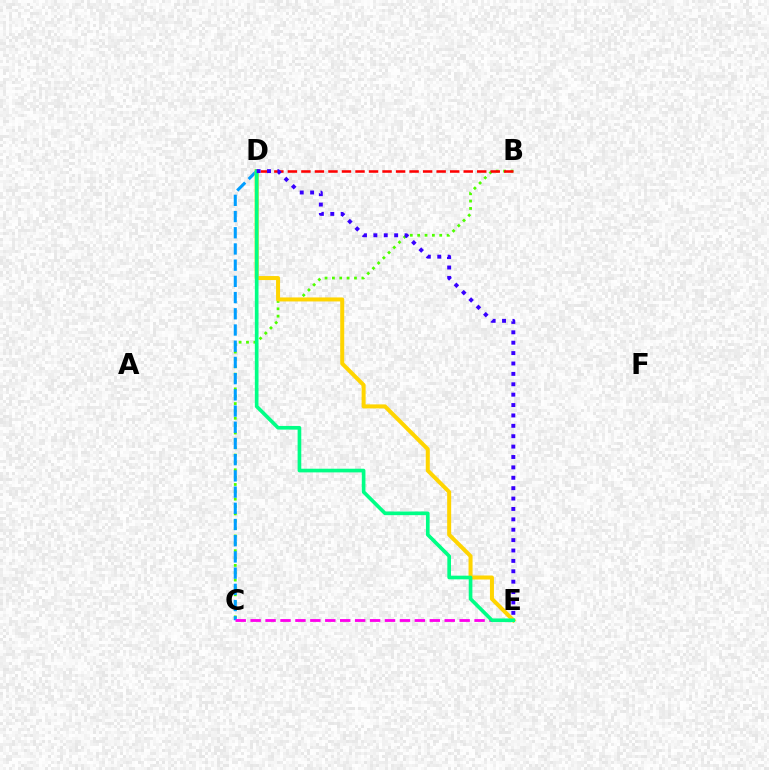{('B', 'C'): [{'color': '#4fff00', 'line_style': 'dotted', 'thickness': 2.0}], ('C', 'D'): [{'color': '#009eff', 'line_style': 'dashed', 'thickness': 2.2}], ('D', 'E'): [{'color': '#ffd500', 'line_style': 'solid', 'thickness': 2.89}, {'color': '#00ff86', 'line_style': 'solid', 'thickness': 2.64}, {'color': '#3700ff', 'line_style': 'dotted', 'thickness': 2.82}], ('C', 'E'): [{'color': '#ff00ed', 'line_style': 'dashed', 'thickness': 2.03}], ('B', 'D'): [{'color': '#ff0000', 'line_style': 'dashed', 'thickness': 1.84}]}